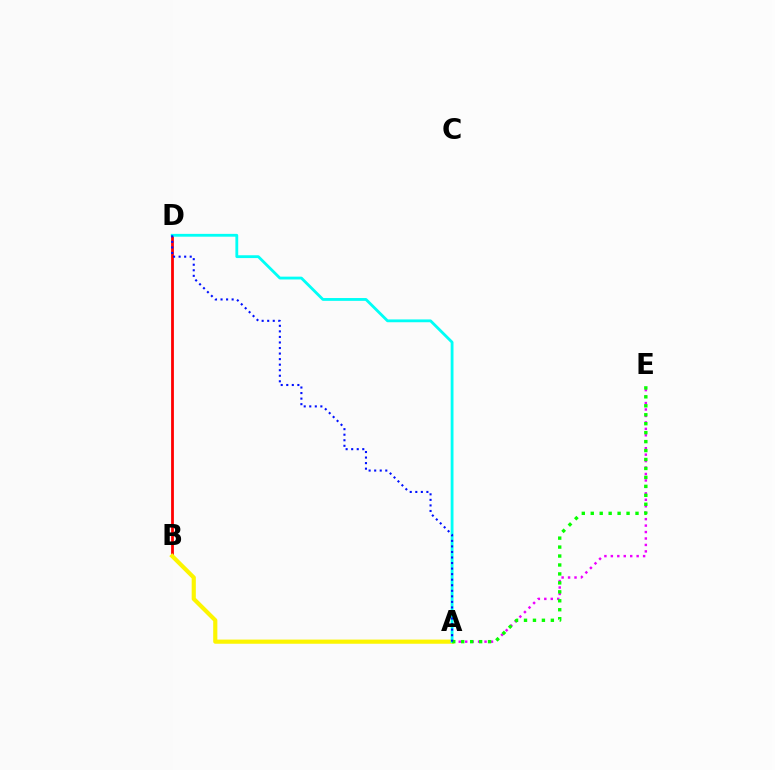{('A', 'E'): [{'color': '#ee00ff', 'line_style': 'dotted', 'thickness': 1.75}, {'color': '#08ff00', 'line_style': 'dotted', 'thickness': 2.43}], ('B', 'D'): [{'color': '#ff0000', 'line_style': 'solid', 'thickness': 2.01}], ('A', 'B'): [{'color': '#fcf500', 'line_style': 'solid', 'thickness': 2.99}], ('A', 'D'): [{'color': '#00fff6', 'line_style': 'solid', 'thickness': 2.03}, {'color': '#0010ff', 'line_style': 'dotted', 'thickness': 1.51}]}